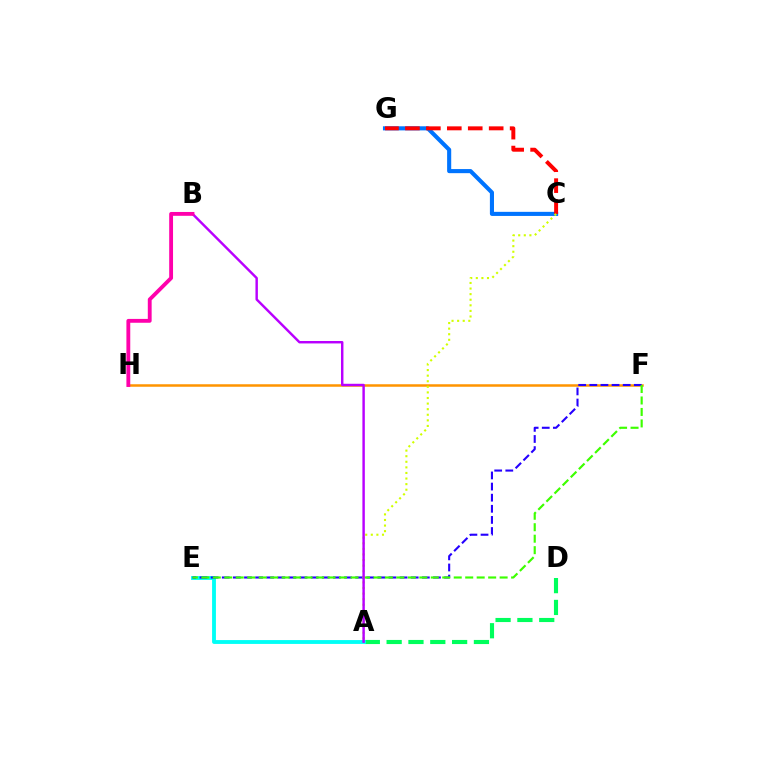{('C', 'G'): [{'color': '#0074ff', 'line_style': 'solid', 'thickness': 2.95}, {'color': '#ff0000', 'line_style': 'dashed', 'thickness': 2.84}], ('A', 'D'): [{'color': '#00ff5c', 'line_style': 'dashed', 'thickness': 2.96}], ('F', 'H'): [{'color': '#ff9400', 'line_style': 'solid', 'thickness': 1.81}], ('A', 'E'): [{'color': '#00fff6', 'line_style': 'solid', 'thickness': 2.77}], ('E', 'F'): [{'color': '#2500ff', 'line_style': 'dashed', 'thickness': 1.51}, {'color': '#3dff00', 'line_style': 'dashed', 'thickness': 1.56}], ('A', 'C'): [{'color': '#d1ff00', 'line_style': 'dotted', 'thickness': 1.52}], ('A', 'B'): [{'color': '#b900ff', 'line_style': 'solid', 'thickness': 1.75}], ('B', 'H'): [{'color': '#ff00ac', 'line_style': 'solid', 'thickness': 2.77}]}